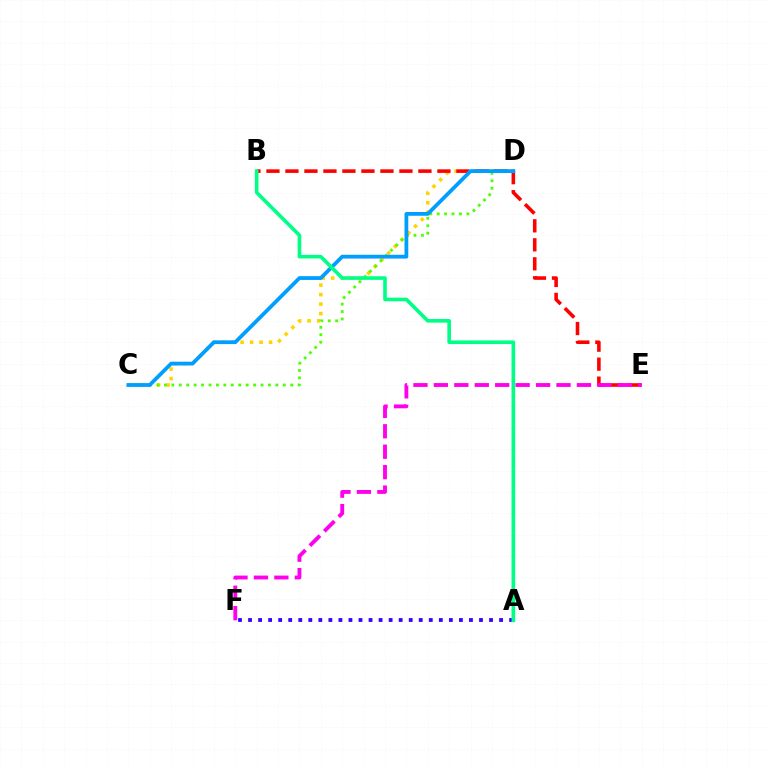{('C', 'D'): [{'color': '#ffd500', 'line_style': 'dotted', 'thickness': 2.58}, {'color': '#4fff00', 'line_style': 'dotted', 'thickness': 2.02}, {'color': '#009eff', 'line_style': 'solid', 'thickness': 2.72}], ('B', 'E'): [{'color': '#ff0000', 'line_style': 'dashed', 'thickness': 2.58}], ('E', 'F'): [{'color': '#ff00ed', 'line_style': 'dashed', 'thickness': 2.78}], ('A', 'F'): [{'color': '#3700ff', 'line_style': 'dotted', 'thickness': 2.73}], ('A', 'B'): [{'color': '#00ff86', 'line_style': 'solid', 'thickness': 2.61}]}